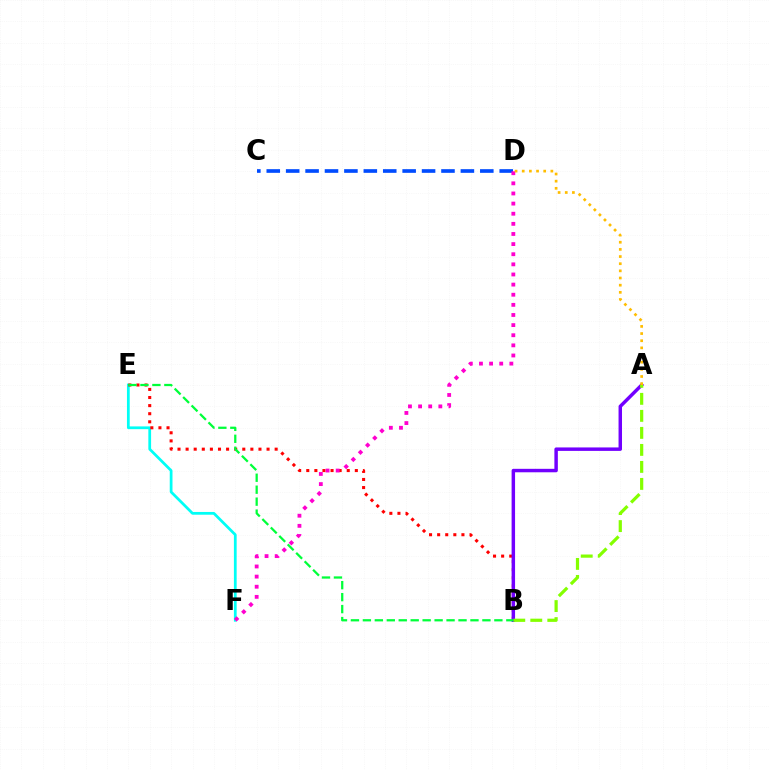{('E', 'F'): [{'color': '#00fff6', 'line_style': 'solid', 'thickness': 1.98}], ('C', 'D'): [{'color': '#004bff', 'line_style': 'dashed', 'thickness': 2.64}], ('B', 'E'): [{'color': '#ff0000', 'line_style': 'dotted', 'thickness': 2.2}, {'color': '#00ff39', 'line_style': 'dashed', 'thickness': 1.62}], ('D', 'F'): [{'color': '#ff00cf', 'line_style': 'dotted', 'thickness': 2.75}], ('A', 'B'): [{'color': '#7200ff', 'line_style': 'solid', 'thickness': 2.49}, {'color': '#84ff00', 'line_style': 'dashed', 'thickness': 2.31}], ('A', 'D'): [{'color': '#ffbd00', 'line_style': 'dotted', 'thickness': 1.94}]}